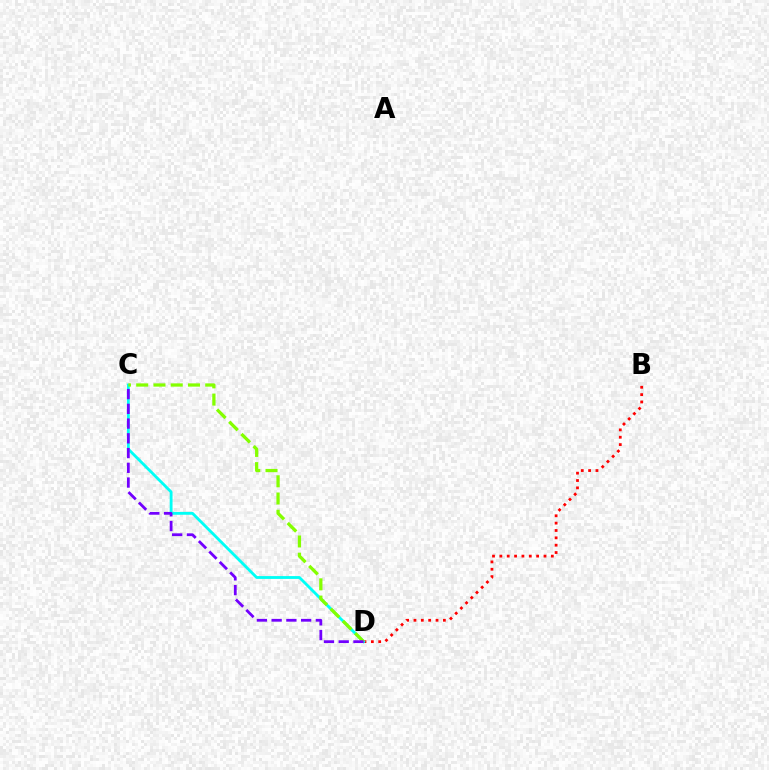{('B', 'D'): [{'color': '#ff0000', 'line_style': 'dotted', 'thickness': 2.0}], ('C', 'D'): [{'color': '#00fff6', 'line_style': 'solid', 'thickness': 2.04}, {'color': '#84ff00', 'line_style': 'dashed', 'thickness': 2.34}, {'color': '#7200ff', 'line_style': 'dashed', 'thickness': 2.0}]}